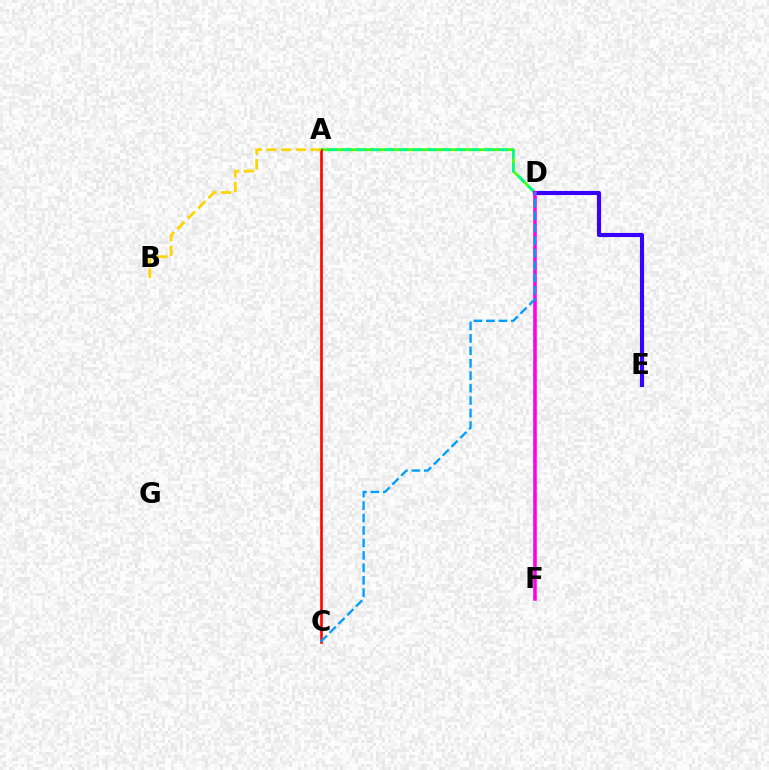{('A', 'D'): [{'color': '#4fff00', 'line_style': 'solid', 'thickness': 2.02}, {'color': '#00ff86', 'line_style': 'dashed', 'thickness': 1.93}], ('D', 'E'): [{'color': '#3700ff', 'line_style': 'solid', 'thickness': 2.96}], ('A', 'C'): [{'color': '#ff0000', 'line_style': 'solid', 'thickness': 1.88}], ('D', 'F'): [{'color': '#ff00ed', 'line_style': 'solid', 'thickness': 2.57}], ('A', 'B'): [{'color': '#ffd500', 'line_style': 'dashed', 'thickness': 2.0}], ('C', 'D'): [{'color': '#009eff', 'line_style': 'dashed', 'thickness': 1.69}]}